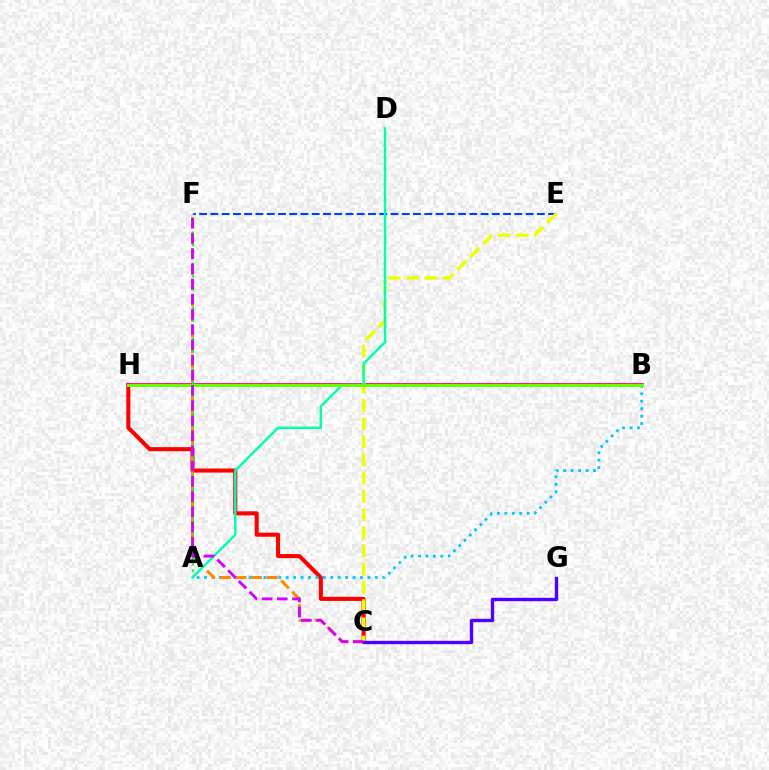{('C', 'H'): [{'color': '#ff0000', 'line_style': 'solid', 'thickness': 2.93}], ('A', 'B'): [{'color': '#00c7ff', 'line_style': 'dotted', 'thickness': 2.02}], ('C', 'F'): [{'color': '#ff8800', 'line_style': 'dashed', 'thickness': 2.12}, {'color': '#d600ff', 'line_style': 'dashed', 'thickness': 2.06}], ('B', 'H'): [{'color': '#ff00a0', 'line_style': 'solid', 'thickness': 2.74}, {'color': '#66ff00', 'line_style': 'solid', 'thickness': 2.16}], ('E', 'F'): [{'color': '#003fff', 'line_style': 'dashed', 'thickness': 1.53}], ('C', 'E'): [{'color': '#eeff00', 'line_style': 'dashed', 'thickness': 2.47}], ('A', 'F'): [{'color': '#00ff27', 'line_style': 'dotted', 'thickness': 1.7}], ('A', 'D'): [{'color': '#00ffaf', 'line_style': 'solid', 'thickness': 1.76}], ('C', 'G'): [{'color': '#4f00ff', 'line_style': 'solid', 'thickness': 2.43}]}